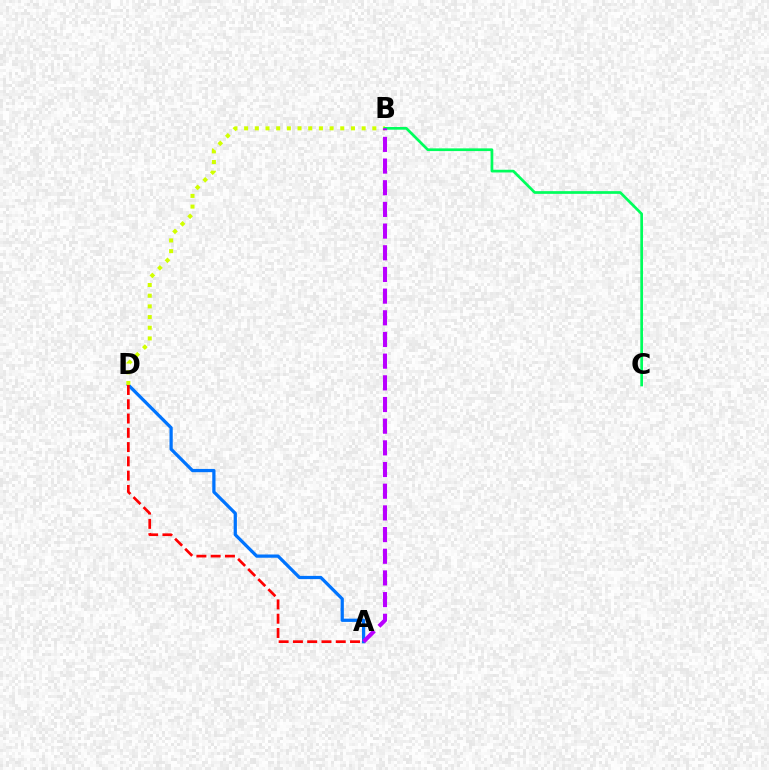{('A', 'D'): [{'color': '#0074ff', 'line_style': 'solid', 'thickness': 2.33}, {'color': '#ff0000', 'line_style': 'dashed', 'thickness': 1.94}], ('B', 'D'): [{'color': '#d1ff00', 'line_style': 'dotted', 'thickness': 2.9}], ('B', 'C'): [{'color': '#00ff5c', 'line_style': 'solid', 'thickness': 1.95}], ('A', 'B'): [{'color': '#b900ff', 'line_style': 'dashed', 'thickness': 2.94}]}